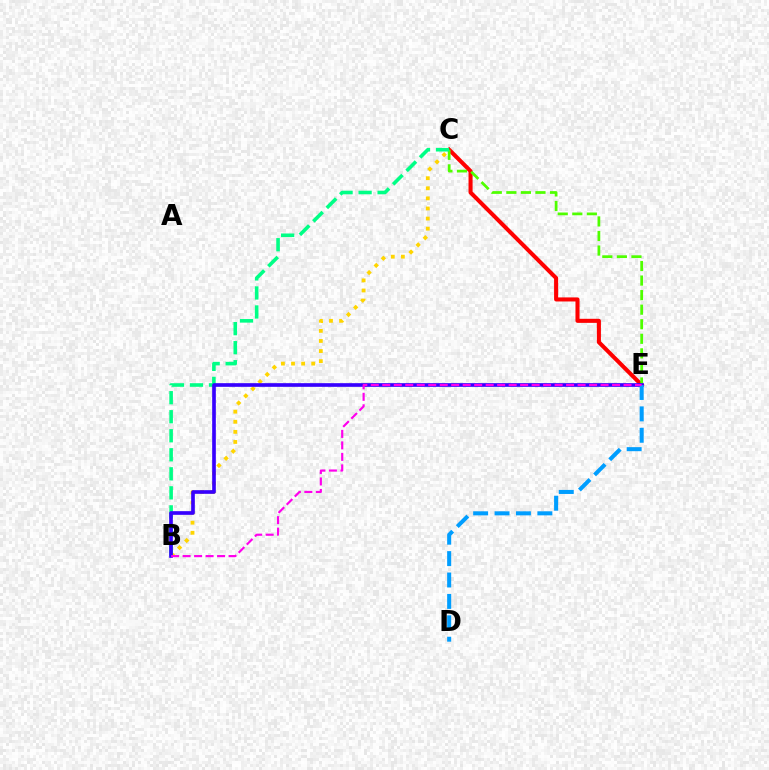{('B', 'C'): [{'color': '#ffd500', 'line_style': 'dotted', 'thickness': 2.74}, {'color': '#00ff86', 'line_style': 'dashed', 'thickness': 2.59}], ('C', 'E'): [{'color': '#ff0000', 'line_style': 'solid', 'thickness': 2.92}, {'color': '#4fff00', 'line_style': 'dashed', 'thickness': 1.98}], ('B', 'E'): [{'color': '#3700ff', 'line_style': 'solid', 'thickness': 2.63}, {'color': '#ff00ed', 'line_style': 'dashed', 'thickness': 1.56}], ('D', 'E'): [{'color': '#009eff', 'line_style': 'dashed', 'thickness': 2.91}]}